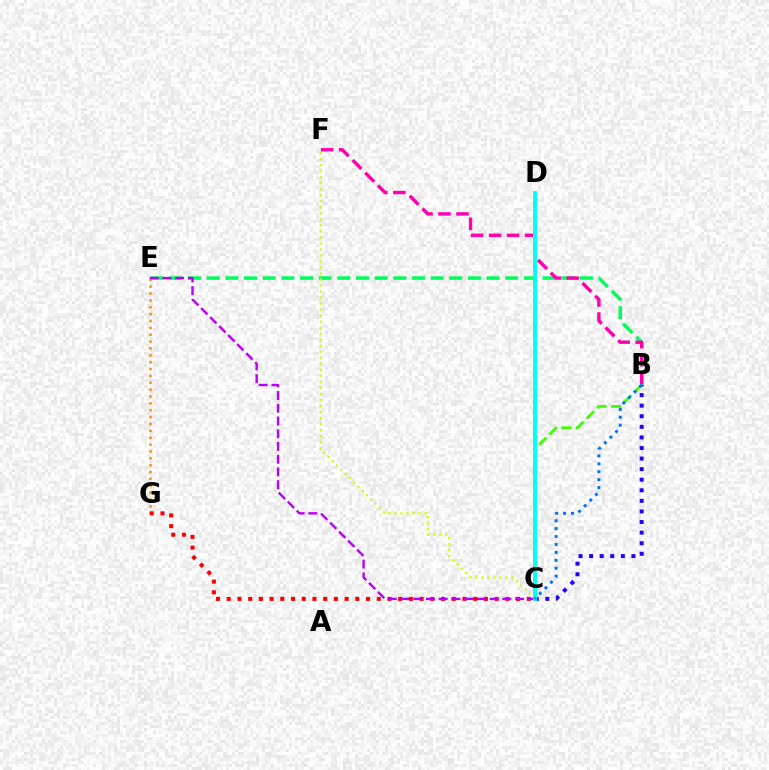{('B', 'E'): [{'color': '#00ff5c', 'line_style': 'dashed', 'thickness': 2.54}], ('E', 'G'): [{'color': '#ff9400', 'line_style': 'dotted', 'thickness': 1.87}], ('C', 'G'): [{'color': '#ff0000', 'line_style': 'dotted', 'thickness': 2.91}], ('B', 'F'): [{'color': '#ff00ac', 'line_style': 'dashed', 'thickness': 2.44}], ('C', 'F'): [{'color': '#d1ff00', 'line_style': 'dotted', 'thickness': 1.64}], ('B', 'C'): [{'color': '#3dff00', 'line_style': 'dashed', 'thickness': 1.99}, {'color': '#2500ff', 'line_style': 'dotted', 'thickness': 2.87}, {'color': '#0074ff', 'line_style': 'dotted', 'thickness': 2.15}], ('C', 'E'): [{'color': '#b900ff', 'line_style': 'dashed', 'thickness': 1.73}], ('C', 'D'): [{'color': '#00fff6', 'line_style': 'solid', 'thickness': 2.81}]}